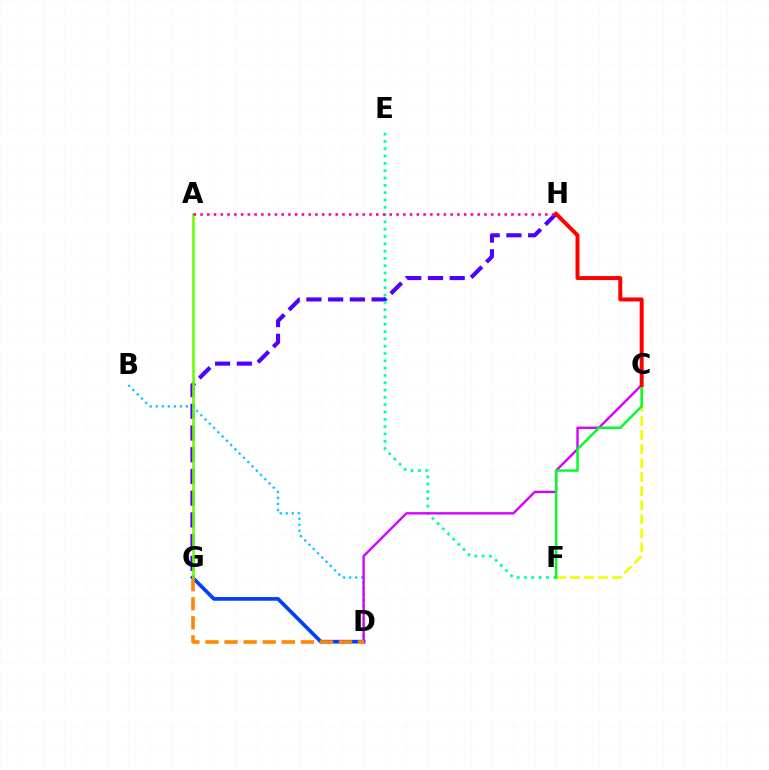{('B', 'D'): [{'color': '#00c7ff', 'line_style': 'dotted', 'thickness': 1.64}], ('G', 'H'): [{'color': '#4f00ff', 'line_style': 'dashed', 'thickness': 2.95}], ('D', 'G'): [{'color': '#003fff', 'line_style': 'solid', 'thickness': 2.65}, {'color': '#ff8800', 'line_style': 'dashed', 'thickness': 2.59}], ('C', 'F'): [{'color': '#eeff00', 'line_style': 'dashed', 'thickness': 1.91}, {'color': '#00ff27', 'line_style': 'solid', 'thickness': 1.78}], ('E', 'F'): [{'color': '#00ffaf', 'line_style': 'dotted', 'thickness': 1.99}], ('A', 'G'): [{'color': '#66ff00', 'line_style': 'solid', 'thickness': 1.86}], ('A', 'H'): [{'color': '#ff00a0', 'line_style': 'dotted', 'thickness': 1.84}], ('C', 'D'): [{'color': '#d600ff', 'line_style': 'solid', 'thickness': 1.7}], ('C', 'H'): [{'color': '#ff0000', 'line_style': 'solid', 'thickness': 2.85}]}